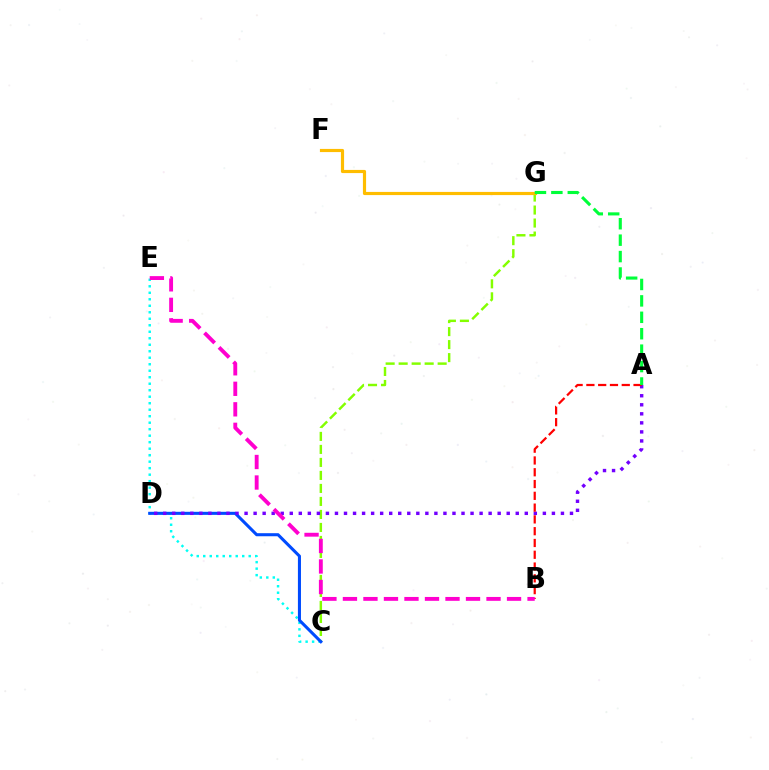{('C', 'E'): [{'color': '#00fff6', 'line_style': 'dotted', 'thickness': 1.76}], ('C', 'G'): [{'color': '#84ff00', 'line_style': 'dashed', 'thickness': 1.77}], ('C', 'D'): [{'color': '#004bff', 'line_style': 'solid', 'thickness': 2.21}], ('A', 'D'): [{'color': '#7200ff', 'line_style': 'dotted', 'thickness': 2.46}], ('F', 'G'): [{'color': '#ffbd00', 'line_style': 'solid', 'thickness': 2.28}], ('A', 'B'): [{'color': '#ff0000', 'line_style': 'dashed', 'thickness': 1.6}], ('B', 'E'): [{'color': '#ff00cf', 'line_style': 'dashed', 'thickness': 2.79}], ('A', 'G'): [{'color': '#00ff39', 'line_style': 'dashed', 'thickness': 2.23}]}